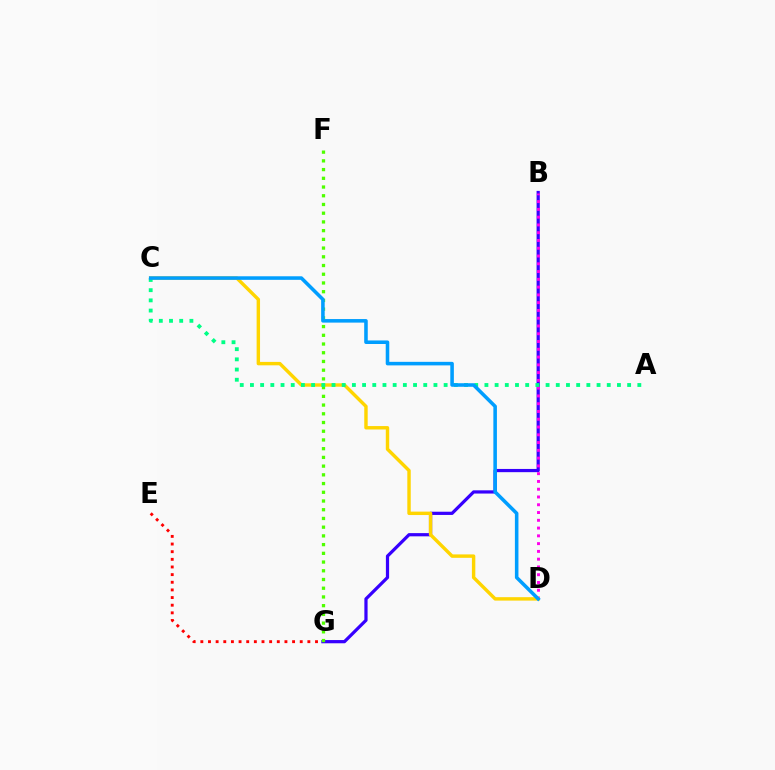{('E', 'G'): [{'color': '#ff0000', 'line_style': 'dotted', 'thickness': 2.08}], ('B', 'G'): [{'color': '#3700ff', 'line_style': 'solid', 'thickness': 2.32}], ('F', 'G'): [{'color': '#4fff00', 'line_style': 'dotted', 'thickness': 2.37}], ('B', 'D'): [{'color': '#ff00ed', 'line_style': 'dotted', 'thickness': 2.11}], ('C', 'D'): [{'color': '#ffd500', 'line_style': 'solid', 'thickness': 2.46}, {'color': '#009eff', 'line_style': 'solid', 'thickness': 2.56}], ('A', 'C'): [{'color': '#00ff86', 'line_style': 'dotted', 'thickness': 2.77}]}